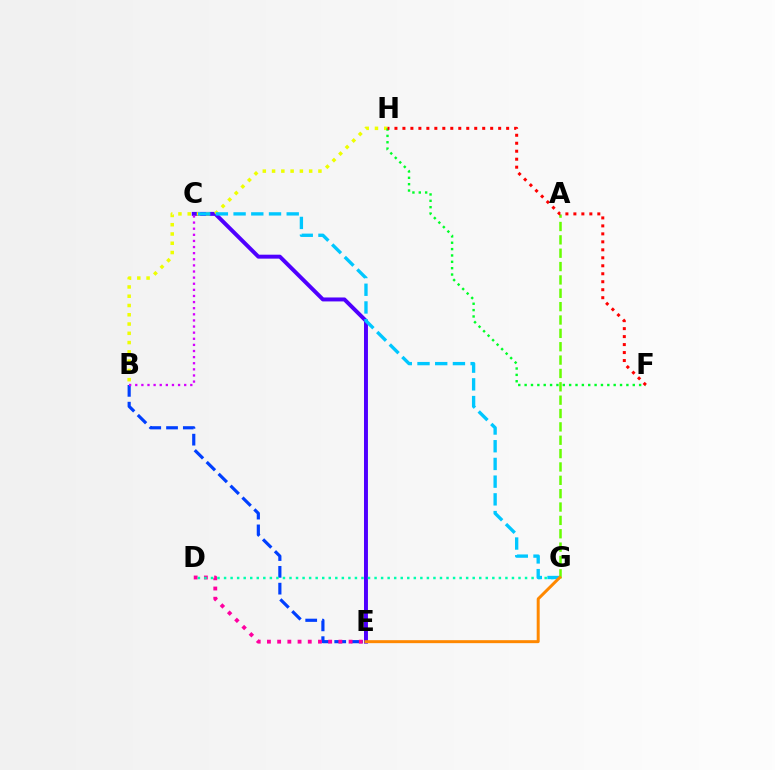{('C', 'E'): [{'color': '#4f00ff', 'line_style': 'solid', 'thickness': 2.84}], ('B', 'E'): [{'color': '#003fff', 'line_style': 'dashed', 'thickness': 2.28}], ('B', 'H'): [{'color': '#eeff00', 'line_style': 'dotted', 'thickness': 2.52}], ('D', 'E'): [{'color': '#ff00a0', 'line_style': 'dotted', 'thickness': 2.77}], ('F', 'H'): [{'color': '#00ff27', 'line_style': 'dotted', 'thickness': 1.73}, {'color': '#ff0000', 'line_style': 'dotted', 'thickness': 2.17}], ('B', 'C'): [{'color': '#d600ff', 'line_style': 'dotted', 'thickness': 1.66}], ('D', 'G'): [{'color': '#00ffaf', 'line_style': 'dotted', 'thickness': 1.78}], ('A', 'G'): [{'color': '#66ff00', 'line_style': 'dashed', 'thickness': 1.81}], ('C', 'G'): [{'color': '#00c7ff', 'line_style': 'dashed', 'thickness': 2.41}], ('E', 'G'): [{'color': '#ff8800', 'line_style': 'solid', 'thickness': 2.14}]}